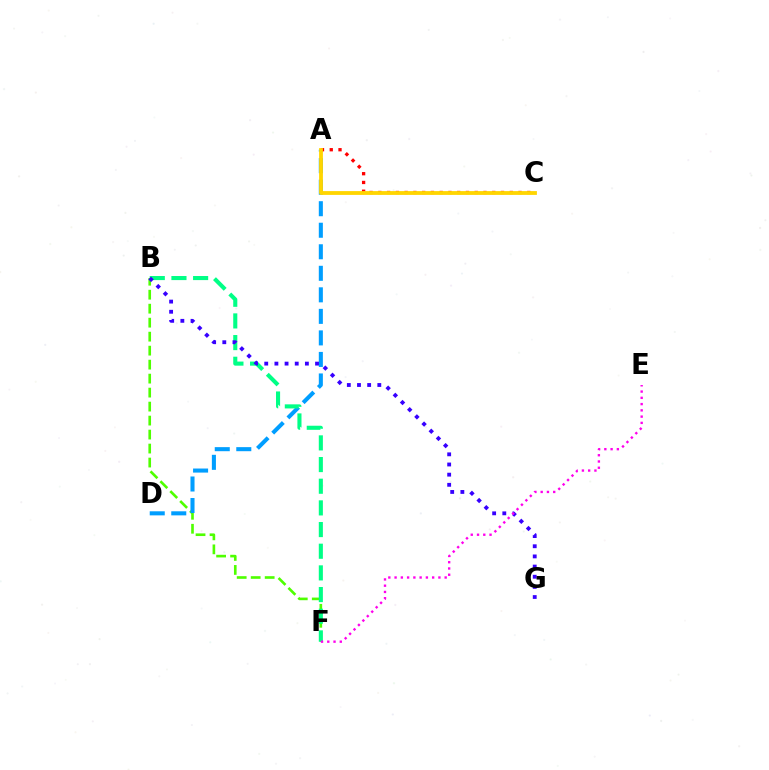{('B', 'F'): [{'color': '#4fff00', 'line_style': 'dashed', 'thickness': 1.9}, {'color': '#00ff86', 'line_style': 'dashed', 'thickness': 2.94}], ('A', 'D'): [{'color': '#009eff', 'line_style': 'dashed', 'thickness': 2.93}], ('A', 'C'): [{'color': '#ff0000', 'line_style': 'dotted', 'thickness': 2.38}, {'color': '#ffd500', 'line_style': 'solid', 'thickness': 2.74}], ('B', 'G'): [{'color': '#3700ff', 'line_style': 'dotted', 'thickness': 2.76}], ('E', 'F'): [{'color': '#ff00ed', 'line_style': 'dotted', 'thickness': 1.7}]}